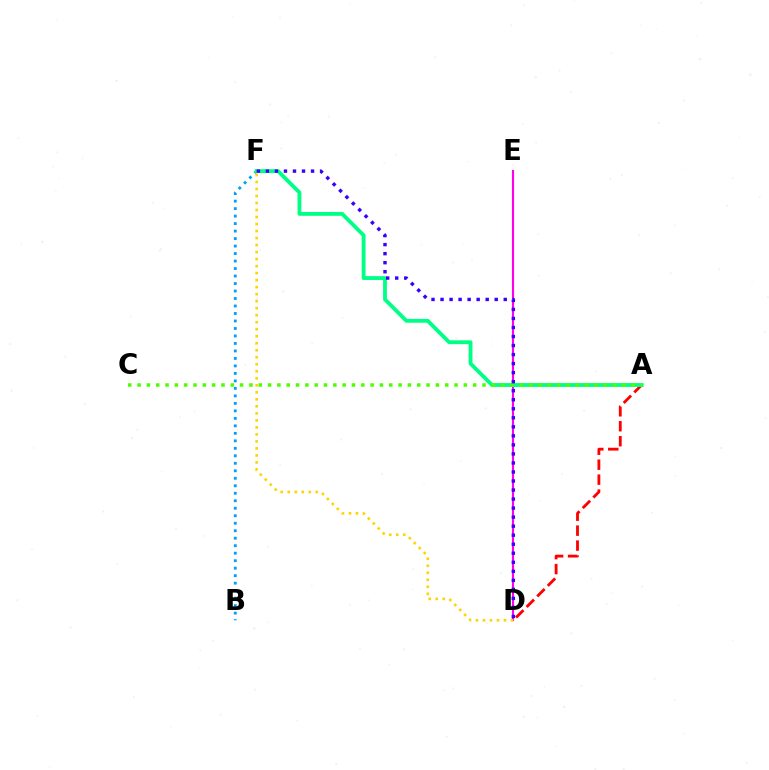{('B', 'F'): [{'color': '#009eff', 'line_style': 'dotted', 'thickness': 2.04}], ('A', 'D'): [{'color': '#ff0000', 'line_style': 'dashed', 'thickness': 2.03}], ('D', 'E'): [{'color': '#ff00ed', 'line_style': 'solid', 'thickness': 1.52}], ('A', 'F'): [{'color': '#00ff86', 'line_style': 'solid', 'thickness': 2.76}], ('A', 'C'): [{'color': '#4fff00', 'line_style': 'dotted', 'thickness': 2.53}], ('D', 'F'): [{'color': '#ffd500', 'line_style': 'dotted', 'thickness': 1.9}, {'color': '#3700ff', 'line_style': 'dotted', 'thickness': 2.45}]}